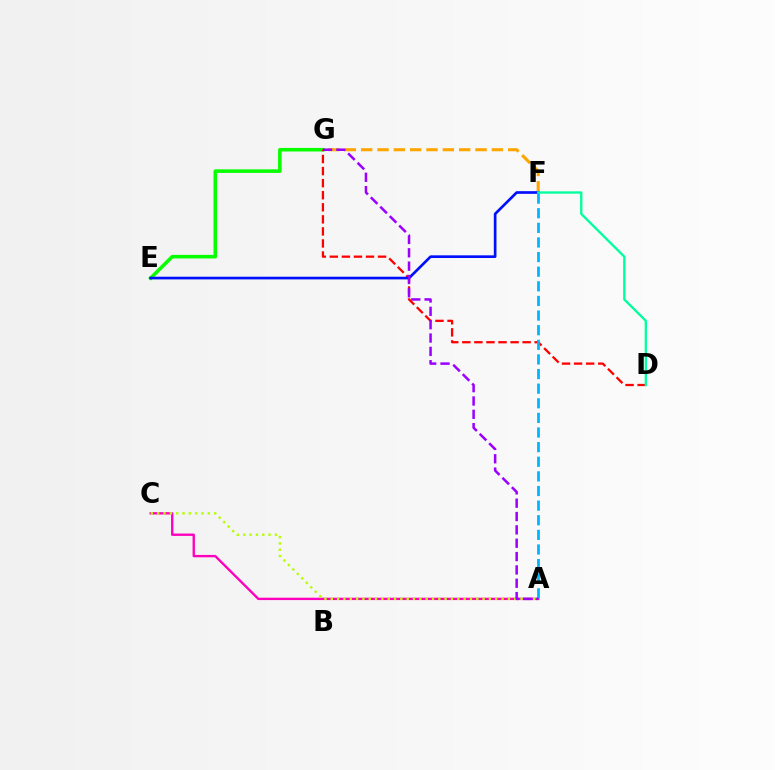{('E', 'G'): [{'color': '#08ff00', 'line_style': 'solid', 'thickness': 2.56}], ('F', 'G'): [{'color': '#ffa500', 'line_style': 'dashed', 'thickness': 2.22}], ('D', 'G'): [{'color': '#ff0000', 'line_style': 'dashed', 'thickness': 1.64}], ('A', 'C'): [{'color': '#ff00bd', 'line_style': 'solid', 'thickness': 1.7}, {'color': '#b3ff00', 'line_style': 'dotted', 'thickness': 1.72}], ('E', 'F'): [{'color': '#0010ff', 'line_style': 'solid', 'thickness': 1.93}], ('A', 'F'): [{'color': '#00b5ff', 'line_style': 'dashed', 'thickness': 1.99}], ('D', 'F'): [{'color': '#00ff9d', 'line_style': 'solid', 'thickness': 1.68}], ('A', 'G'): [{'color': '#9b00ff', 'line_style': 'dashed', 'thickness': 1.81}]}